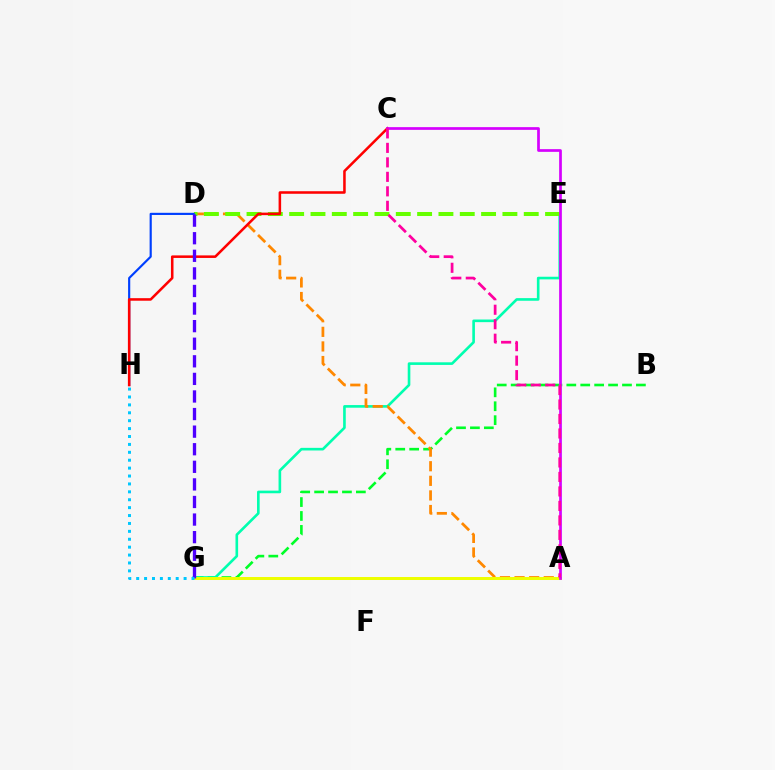{('B', 'G'): [{'color': '#00ff27', 'line_style': 'dashed', 'thickness': 1.89}], ('E', 'G'): [{'color': '#00ffaf', 'line_style': 'solid', 'thickness': 1.89}], ('A', 'D'): [{'color': '#ff8800', 'line_style': 'dashed', 'thickness': 1.98}], ('A', 'G'): [{'color': '#eeff00', 'line_style': 'solid', 'thickness': 2.14}], ('D', 'E'): [{'color': '#66ff00', 'line_style': 'dashed', 'thickness': 2.9}], ('D', 'H'): [{'color': '#003fff', 'line_style': 'solid', 'thickness': 1.56}], ('C', 'H'): [{'color': '#ff0000', 'line_style': 'solid', 'thickness': 1.83}], ('A', 'C'): [{'color': '#d600ff', 'line_style': 'solid', 'thickness': 1.95}, {'color': '#ff00a0', 'line_style': 'dashed', 'thickness': 1.97}], ('D', 'G'): [{'color': '#4f00ff', 'line_style': 'dashed', 'thickness': 2.39}], ('G', 'H'): [{'color': '#00c7ff', 'line_style': 'dotted', 'thickness': 2.15}]}